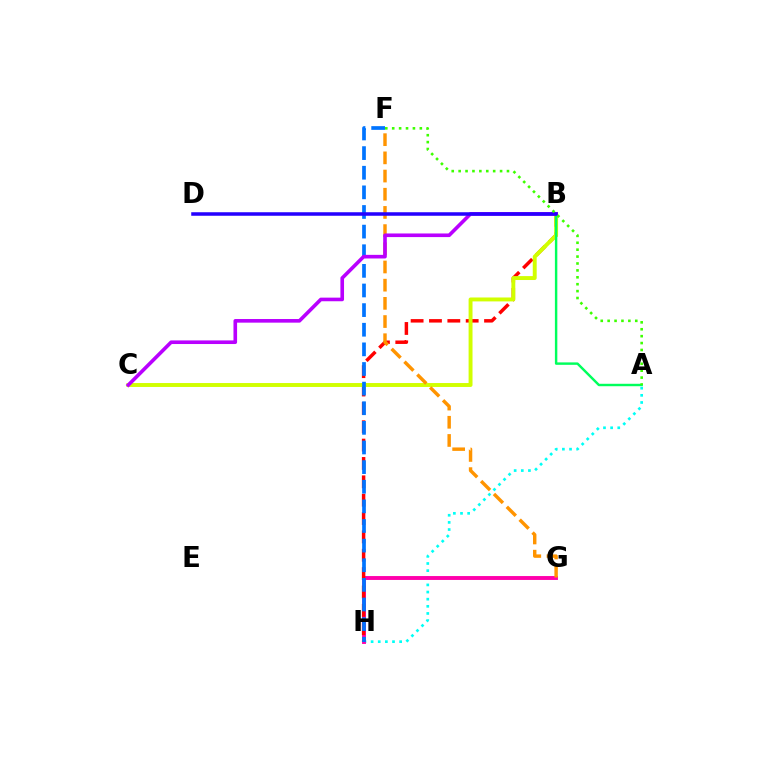{('A', 'H'): [{'color': '#00fff6', 'line_style': 'dotted', 'thickness': 1.94}], ('G', 'H'): [{'color': '#ff00ac', 'line_style': 'solid', 'thickness': 2.81}], ('B', 'H'): [{'color': '#ff0000', 'line_style': 'dashed', 'thickness': 2.49}], ('B', 'C'): [{'color': '#d1ff00', 'line_style': 'solid', 'thickness': 2.82}, {'color': '#b900ff', 'line_style': 'solid', 'thickness': 2.61}], ('F', 'G'): [{'color': '#ff9400', 'line_style': 'dashed', 'thickness': 2.47}], ('F', 'H'): [{'color': '#0074ff', 'line_style': 'dashed', 'thickness': 2.67}], ('A', 'B'): [{'color': '#00ff5c', 'line_style': 'solid', 'thickness': 1.75}], ('B', 'D'): [{'color': '#2500ff', 'line_style': 'solid', 'thickness': 2.54}], ('A', 'F'): [{'color': '#3dff00', 'line_style': 'dotted', 'thickness': 1.88}]}